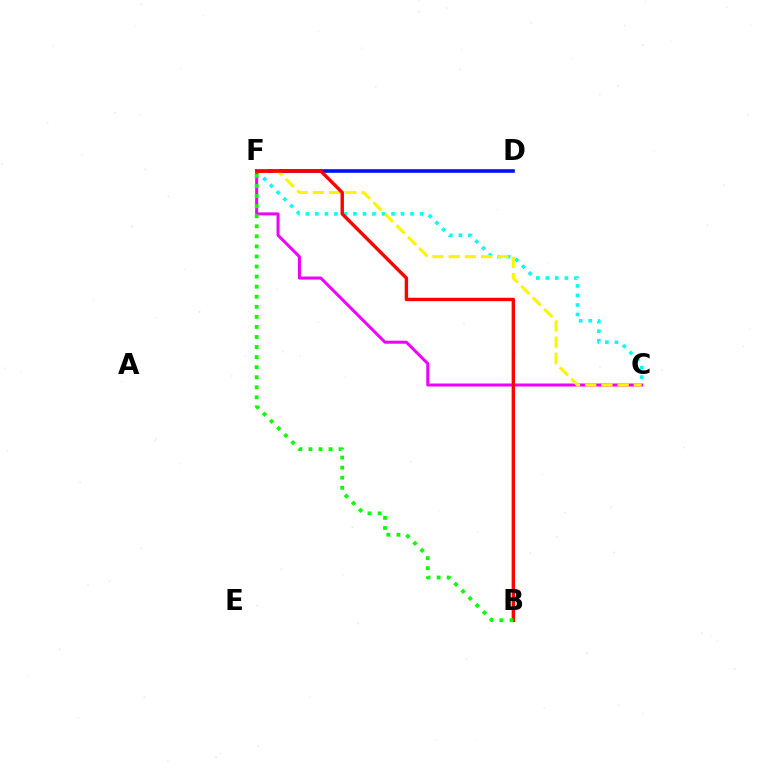{('C', 'F'): [{'color': '#00fff6', 'line_style': 'dotted', 'thickness': 2.59}, {'color': '#ee00ff', 'line_style': 'solid', 'thickness': 2.17}, {'color': '#fcf500', 'line_style': 'dashed', 'thickness': 2.21}], ('D', 'F'): [{'color': '#0010ff', 'line_style': 'solid', 'thickness': 2.6}], ('B', 'F'): [{'color': '#ff0000', 'line_style': 'solid', 'thickness': 2.44}, {'color': '#08ff00', 'line_style': 'dotted', 'thickness': 2.73}]}